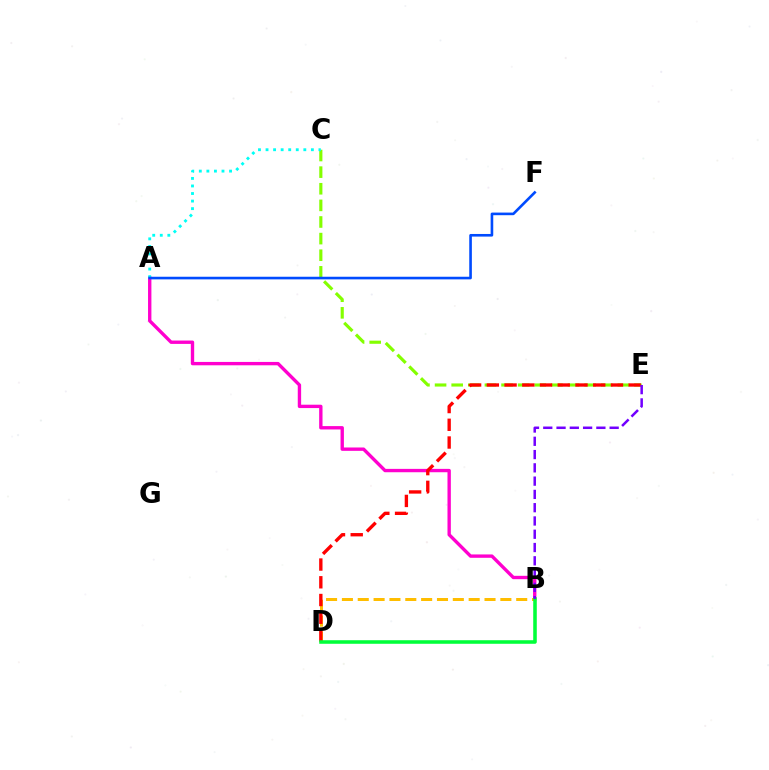{('A', 'B'): [{'color': '#ff00cf', 'line_style': 'solid', 'thickness': 2.42}], ('C', 'E'): [{'color': '#84ff00', 'line_style': 'dashed', 'thickness': 2.26}], ('B', 'D'): [{'color': '#ffbd00', 'line_style': 'dashed', 'thickness': 2.15}, {'color': '#00ff39', 'line_style': 'solid', 'thickness': 2.56}], ('A', 'C'): [{'color': '#00fff6', 'line_style': 'dotted', 'thickness': 2.05}], ('D', 'E'): [{'color': '#ff0000', 'line_style': 'dashed', 'thickness': 2.41}], ('B', 'E'): [{'color': '#7200ff', 'line_style': 'dashed', 'thickness': 1.8}], ('A', 'F'): [{'color': '#004bff', 'line_style': 'solid', 'thickness': 1.89}]}